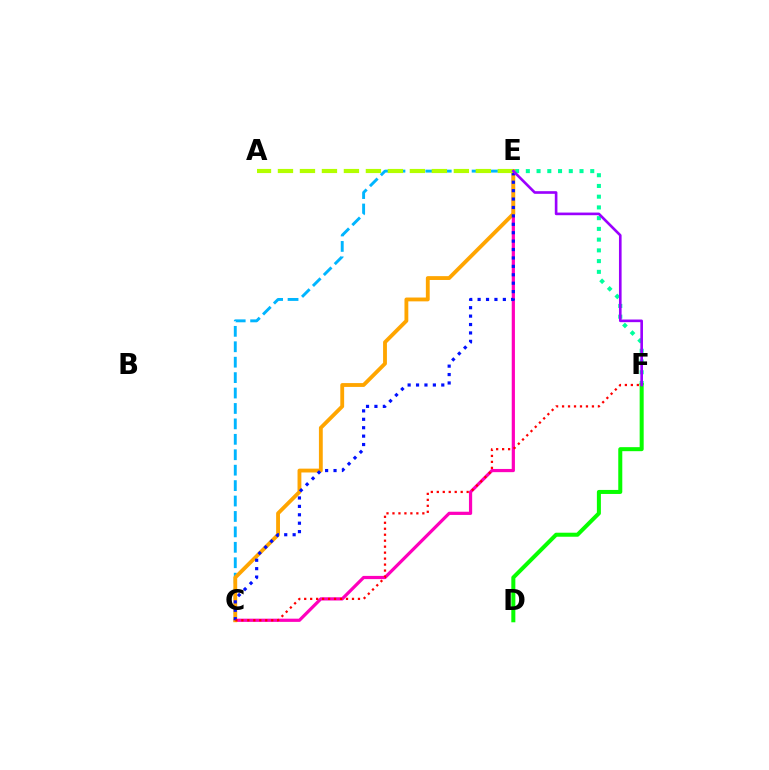{('C', 'E'): [{'color': '#ff00bd', 'line_style': 'solid', 'thickness': 2.31}, {'color': '#00b5ff', 'line_style': 'dashed', 'thickness': 2.1}, {'color': '#ffa500', 'line_style': 'solid', 'thickness': 2.76}, {'color': '#0010ff', 'line_style': 'dotted', 'thickness': 2.29}], ('E', 'F'): [{'color': '#00ff9d', 'line_style': 'dotted', 'thickness': 2.92}, {'color': '#9b00ff', 'line_style': 'solid', 'thickness': 1.9}], ('D', 'F'): [{'color': '#08ff00', 'line_style': 'solid', 'thickness': 2.9}], ('A', 'E'): [{'color': '#b3ff00', 'line_style': 'dashed', 'thickness': 2.99}], ('C', 'F'): [{'color': '#ff0000', 'line_style': 'dotted', 'thickness': 1.62}]}